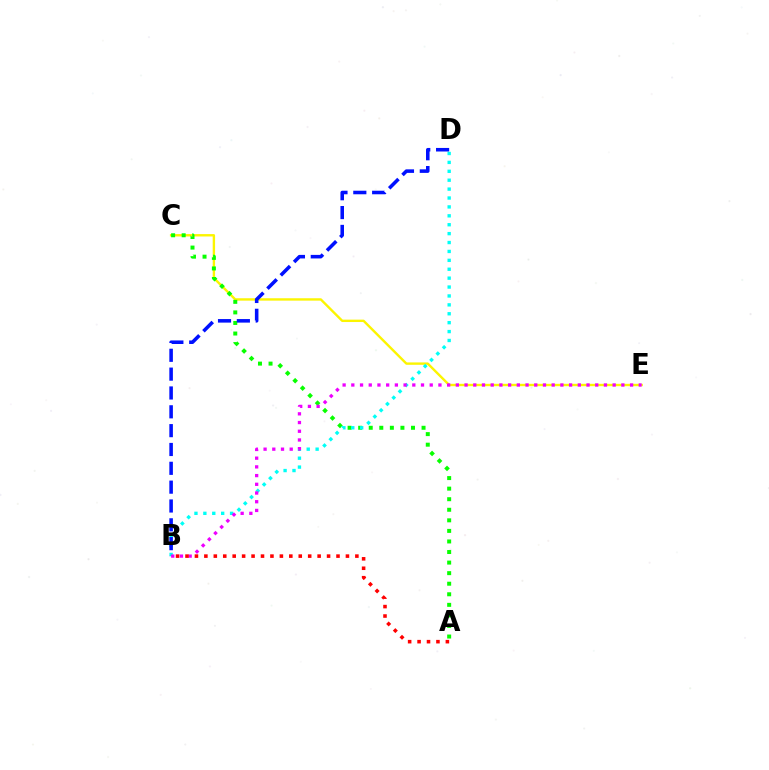{('C', 'E'): [{'color': '#fcf500', 'line_style': 'solid', 'thickness': 1.72}], ('A', 'C'): [{'color': '#08ff00', 'line_style': 'dotted', 'thickness': 2.87}], ('B', 'D'): [{'color': '#00fff6', 'line_style': 'dotted', 'thickness': 2.42}, {'color': '#0010ff', 'line_style': 'dashed', 'thickness': 2.56}], ('B', 'E'): [{'color': '#ee00ff', 'line_style': 'dotted', 'thickness': 2.37}], ('A', 'B'): [{'color': '#ff0000', 'line_style': 'dotted', 'thickness': 2.56}]}